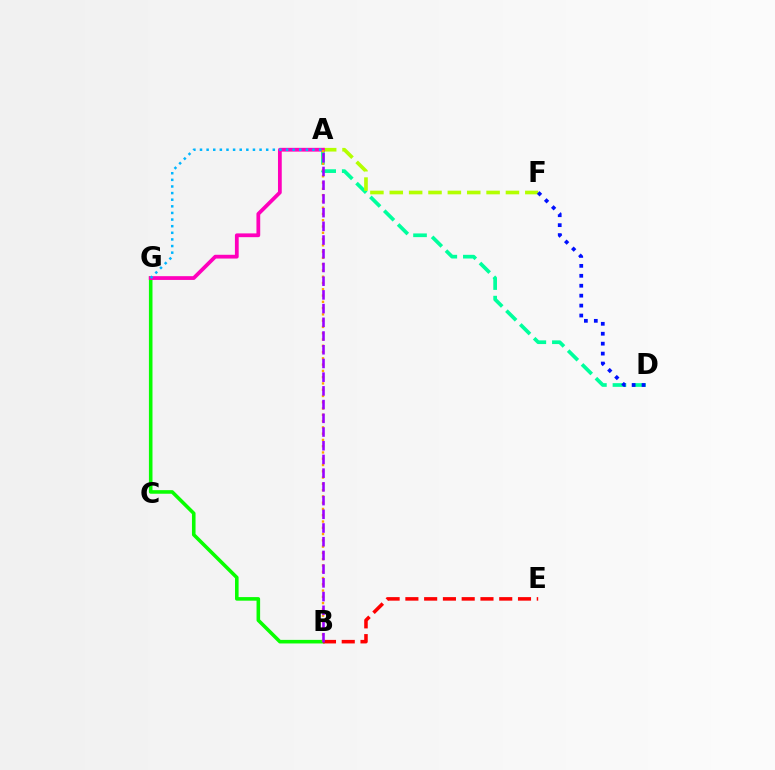{('A', 'D'): [{'color': '#00ff9d', 'line_style': 'dashed', 'thickness': 2.66}], ('B', 'G'): [{'color': '#08ff00', 'line_style': 'solid', 'thickness': 2.58}], ('B', 'E'): [{'color': '#ff0000', 'line_style': 'dashed', 'thickness': 2.55}], ('A', 'F'): [{'color': '#b3ff00', 'line_style': 'dashed', 'thickness': 2.63}], ('A', 'G'): [{'color': '#ff00bd', 'line_style': 'solid', 'thickness': 2.71}, {'color': '#00b5ff', 'line_style': 'dotted', 'thickness': 1.8}], ('A', 'B'): [{'color': '#ffa500', 'line_style': 'dotted', 'thickness': 1.71}, {'color': '#9b00ff', 'line_style': 'dashed', 'thickness': 1.86}], ('D', 'F'): [{'color': '#0010ff', 'line_style': 'dotted', 'thickness': 2.7}]}